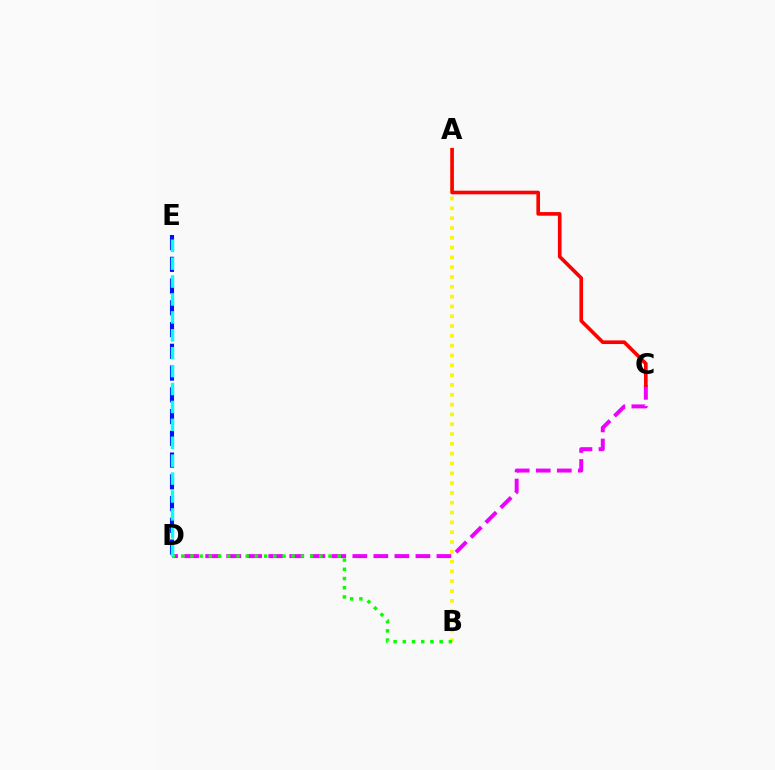{('A', 'B'): [{'color': '#fcf500', 'line_style': 'dotted', 'thickness': 2.67}], ('C', 'D'): [{'color': '#ee00ff', 'line_style': 'dashed', 'thickness': 2.86}], ('B', 'D'): [{'color': '#08ff00', 'line_style': 'dotted', 'thickness': 2.5}], ('D', 'E'): [{'color': '#0010ff', 'line_style': 'dashed', 'thickness': 2.95}, {'color': '#00fff6', 'line_style': 'dashed', 'thickness': 2.43}], ('A', 'C'): [{'color': '#ff0000', 'line_style': 'solid', 'thickness': 2.62}]}